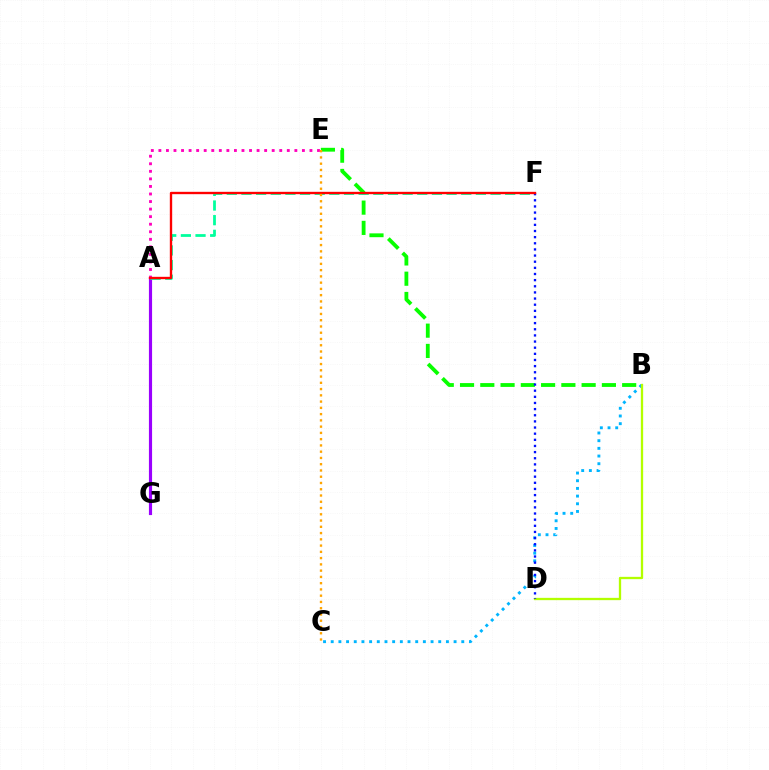{('B', 'C'): [{'color': '#00b5ff', 'line_style': 'dotted', 'thickness': 2.09}], ('A', 'G'): [{'color': '#9b00ff', 'line_style': 'solid', 'thickness': 2.27}], ('B', 'D'): [{'color': '#b3ff00', 'line_style': 'solid', 'thickness': 1.66}], ('B', 'E'): [{'color': '#08ff00', 'line_style': 'dashed', 'thickness': 2.75}], ('A', 'F'): [{'color': '#00ff9d', 'line_style': 'dashed', 'thickness': 1.99}, {'color': '#ff0000', 'line_style': 'solid', 'thickness': 1.7}], ('D', 'F'): [{'color': '#0010ff', 'line_style': 'dotted', 'thickness': 1.67}], ('A', 'E'): [{'color': '#ff00bd', 'line_style': 'dotted', 'thickness': 2.05}], ('C', 'E'): [{'color': '#ffa500', 'line_style': 'dotted', 'thickness': 1.7}]}